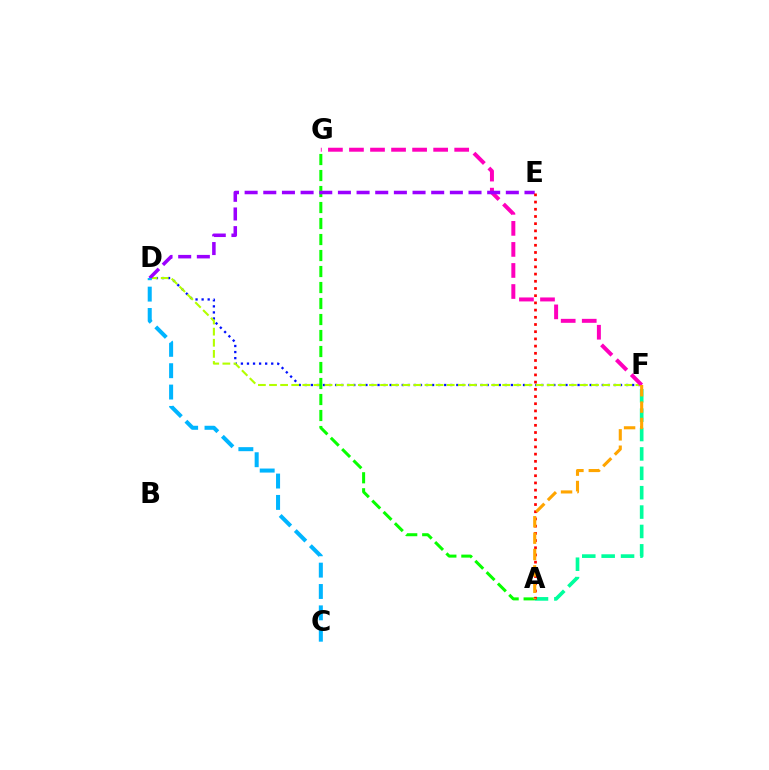{('D', 'F'): [{'color': '#0010ff', 'line_style': 'dotted', 'thickness': 1.65}, {'color': '#b3ff00', 'line_style': 'dashed', 'thickness': 1.51}], ('A', 'G'): [{'color': '#08ff00', 'line_style': 'dashed', 'thickness': 2.17}], ('F', 'G'): [{'color': '#ff00bd', 'line_style': 'dashed', 'thickness': 2.86}], ('A', 'F'): [{'color': '#00ff9d', 'line_style': 'dashed', 'thickness': 2.63}, {'color': '#ffa500', 'line_style': 'dashed', 'thickness': 2.23}], ('D', 'E'): [{'color': '#9b00ff', 'line_style': 'dashed', 'thickness': 2.53}], ('A', 'E'): [{'color': '#ff0000', 'line_style': 'dotted', 'thickness': 1.96}], ('C', 'D'): [{'color': '#00b5ff', 'line_style': 'dashed', 'thickness': 2.9}]}